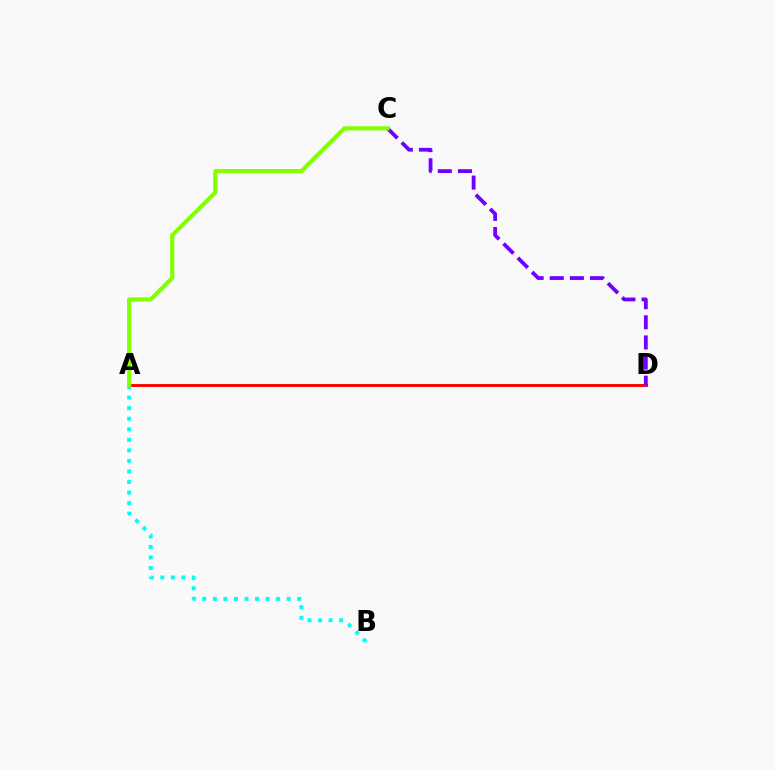{('A', 'D'): [{'color': '#ff0000', 'line_style': 'solid', 'thickness': 2.08}], ('C', 'D'): [{'color': '#7200ff', 'line_style': 'dashed', 'thickness': 2.73}], ('A', 'B'): [{'color': '#00fff6', 'line_style': 'dotted', 'thickness': 2.87}], ('A', 'C'): [{'color': '#84ff00', 'line_style': 'solid', 'thickness': 2.99}]}